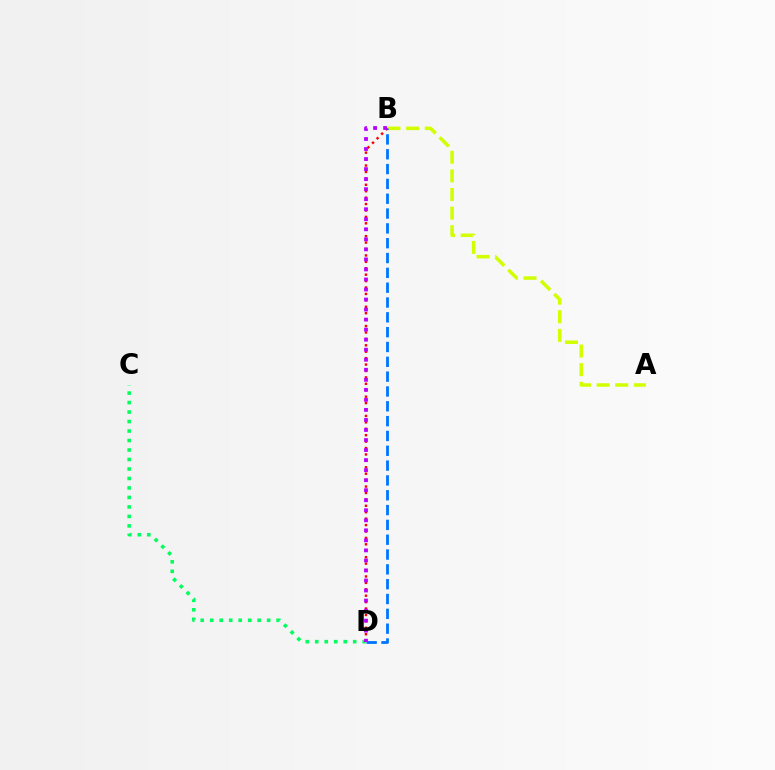{('A', 'B'): [{'color': '#d1ff00', 'line_style': 'dashed', 'thickness': 2.53}], ('B', 'D'): [{'color': '#0074ff', 'line_style': 'dashed', 'thickness': 2.01}, {'color': '#ff0000', 'line_style': 'dotted', 'thickness': 1.74}, {'color': '#b900ff', 'line_style': 'dotted', 'thickness': 2.73}], ('C', 'D'): [{'color': '#00ff5c', 'line_style': 'dotted', 'thickness': 2.58}]}